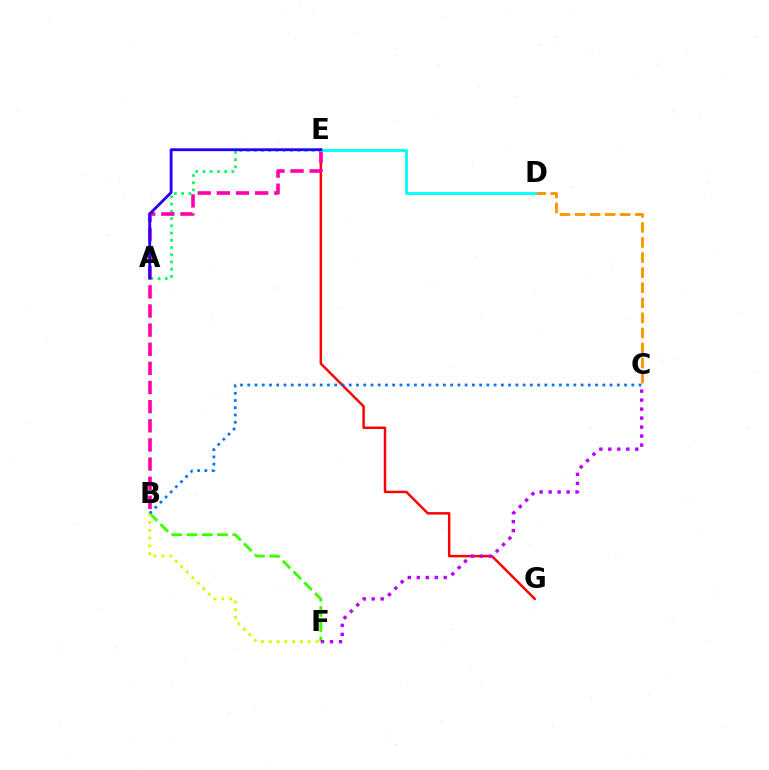{('B', 'F'): [{'color': '#3dff00', 'line_style': 'dashed', 'thickness': 2.07}, {'color': '#d1ff00', 'line_style': 'dotted', 'thickness': 2.11}], ('A', 'E'): [{'color': '#00ff5c', 'line_style': 'dotted', 'thickness': 1.96}, {'color': '#2500ff', 'line_style': 'solid', 'thickness': 2.06}], ('C', 'D'): [{'color': '#ff9400', 'line_style': 'dashed', 'thickness': 2.05}], ('E', 'G'): [{'color': '#ff0000', 'line_style': 'solid', 'thickness': 1.77}], ('B', 'C'): [{'color': '#0074ff', 'line_style': 'dotted', 'thickness': 1.97}], ('B', 'E'): [{'color': '#ff00ac', 'line_style': 'dashed', 'thickness': 2.6}], ('D', 'E'): [{'color': '#00fff6', 'line_style': 'solid', 'thickness': 2.03}], ('C', 'F'): [{'color': '#b900ff', 'line_style': 'dotted', 'thickness': 2.44}]}